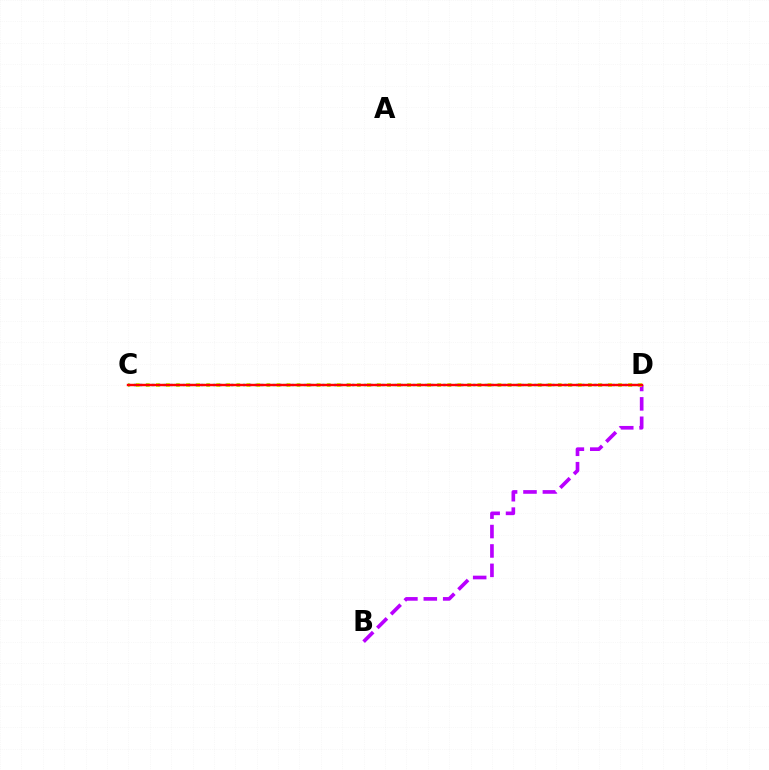{('B', 'D'): [{'color': '#b900ff', 'line_style': 'dashed', 'thickness': 2.64}], ('C', 'D'): [{'color': '#00ff5c', 'line_style': 'dotted', 'thickness': 1.56}, {'color': '#d1ff00', 'line_style': 'dotted', 'thickness': 2.73}, {'color': '#0074ff', 'line_style': 'dotted', 'thickness': 1.65}, {'color': '#ff0000', 'line_style': 'solid', 'thickness': 1.74}]}